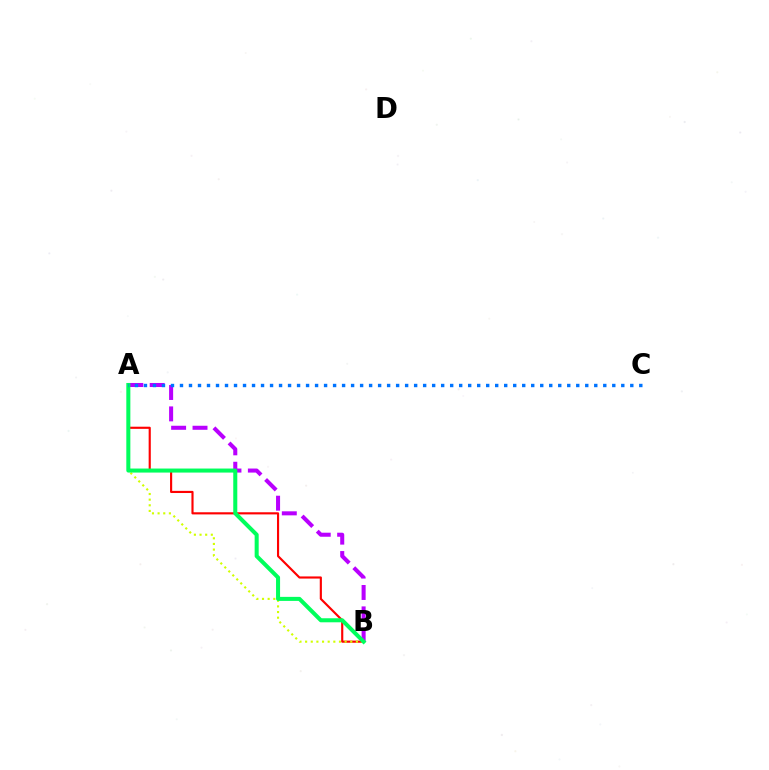{('A', 'B'): [{'color': '#ff0000', 'line_style': 'solid', 'thickness': 1.54}, {'color': '#d1ff00', 'line_style': 'dotted', 'thickness': 1.53}, {'color': '#b900ff', 'line_style': 'dashed', 'thickness': 2.91}, {'color': '#00ff5c', 'line_style': 'solid', 'thickness': 2.91}], ('A', 'C'): [{'color': '#0074ff', 'line_style': 'dotted', 'thickness': 2.45}]}